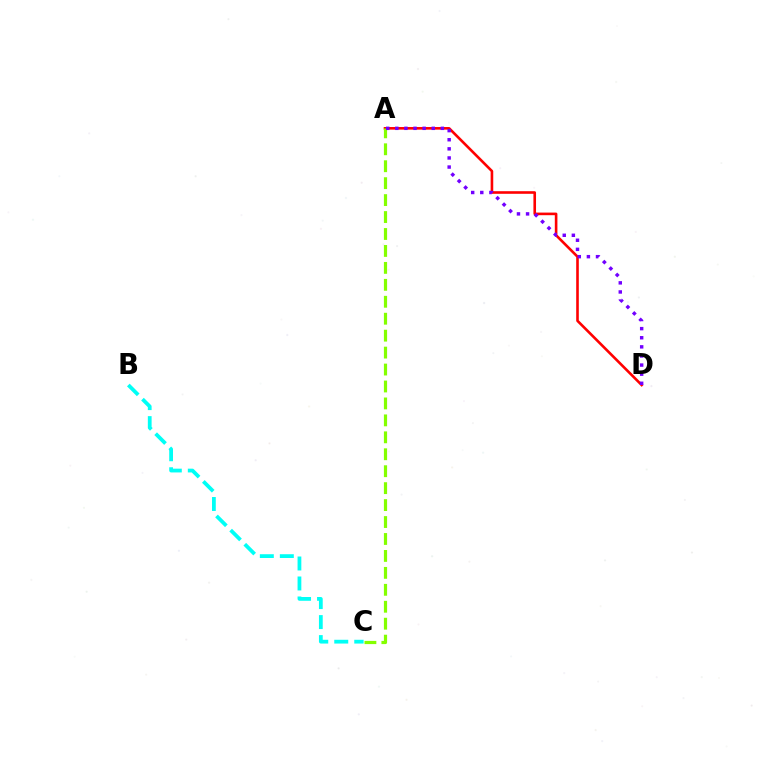{('A', 'D'): [{'color': '#ff0000', 'line_style': 'solid', 'thickness': 1.88}, {'color': '#7200ff', 'line_style': 'dotted', 'thickness': 2.47}], ('B', 'C'): [{'color': '#00fff6', 'line_style': 'dashed', 'thickness': 2.72}], ('A', 'C'): [{'color': '#84ff00', 'line_style': 'dashed', 'thickness': 2.3}]}